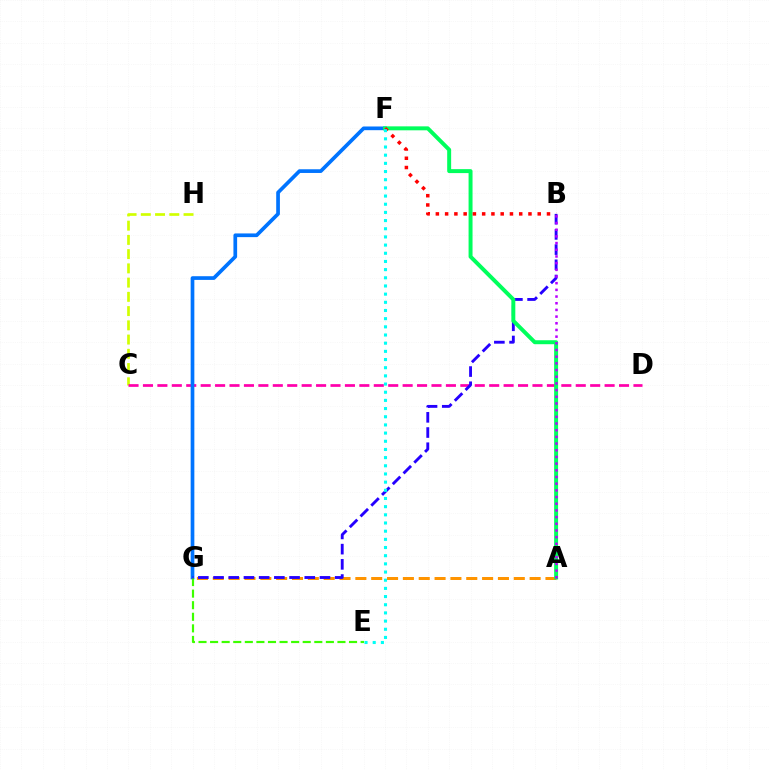{('A', 'G'): [{'color': '#ff9400', 'line_style': 'dashed', 'thickness': 2.15}], ('C', 'H'): [{'color': '#d1ff00', 'line_style': 'dashed', 'thickness': 1.93}], ('C', 'D'): [{'color': '#ff00ac', 'line_style': 'dashed', 'thickness': 1.96}], ('F', 'G'): [{'color': '#0074ff', 'line_style': 'solid', 'thickness': 2.66}], ('E', 'G'): [{'color': '#3dff00', 'line_style': 'dashed', 'thickness': 1.57}], ('B', 'G'): [{'color': '#2500ff', 'line_style': 'dashed', 'thickness': 2.07}], ('A', 'F'): [{'color': '#00ff5c', 'line_style': 'solid', 'thickness': 2.85}], ('A', 'B'): [{'color': '#b900ff', 'line_style': 'dotted', 'thickness': 1.82}], ('B', 'F'): [{'color': '#ff0000', 'line_style': 'dotted', 'thickness': 2.52}], ('E', 'F'): [{'color': '#00fff6', 'line_style': 'dotted', 'thickness': 2.22}]}